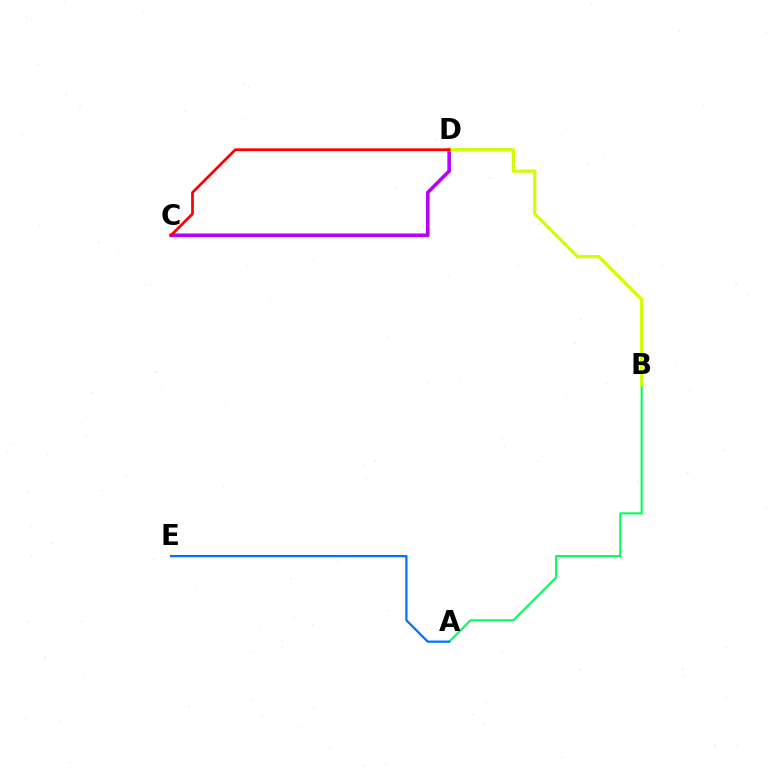{('C', 'D'): [{'color': '#b900ff', 'line_style': 'solid', 'thickness': 2.61}, {'color': '#ff0000', 'line_style': 'solid', 'thickness': 1.98}], ('A', 'B'): [{'color': '#00ff5c', 'line_style': 'solid', 'thickness': 1.5}], ('B', 'D'): [{'color': '#d1ff00', 'line_style': 'solid', 'thickness': 2.33}], ('A', 'E'): [{'color': '#0074ff', 'line_style': 'solid', 'thickness': 1.63}]}